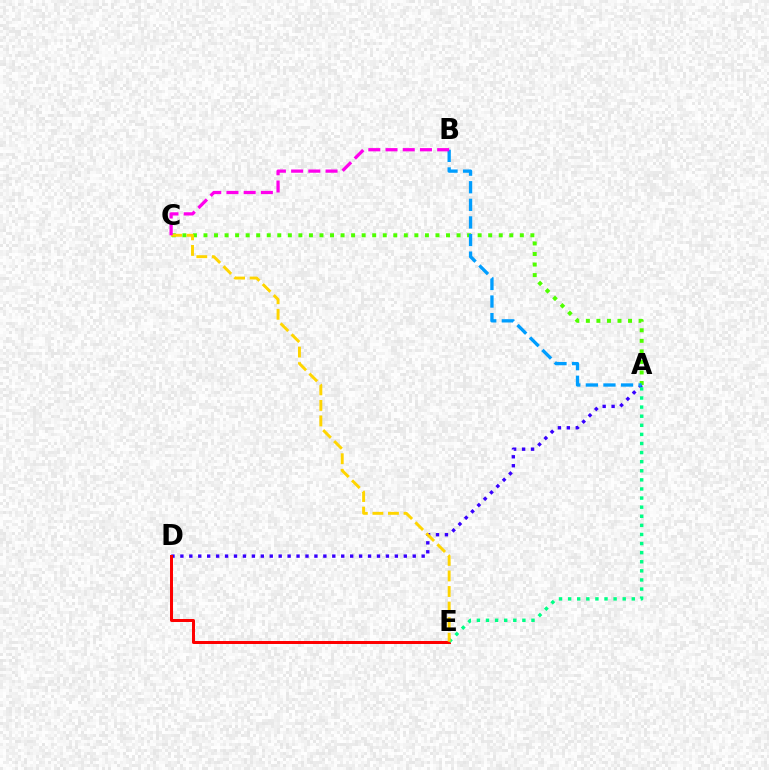{('A', 'D'): [{'color': '#3700ff', 'line_style': 'dotted', 'thickness': 2.43}], ('D', 'E'): [{'color': '#ff0000', 'line_style': 'solid', 'thickness': 2.15}], ('A', 'E'): [{'color': '#00ff86', 'line_style': 'dotted', 'thickness': 2.47}], ('A', 'C'): [{'color': '#4fff00', 'line_style': 'dotted', 'thickness': 2.86}], ('A', 'B'): [{'color': '#009eff', 'line_style': 'dashed', 'thickness': 2.39}], ('C', 'E'): [{'color': '#ffd500', 'line_style': 'dashed', 'thickness': 2.11}], ('B', 'C'): [{'color': '#ff00ed', 'line_style': 'dashed', 'thickness': 2.34}]}